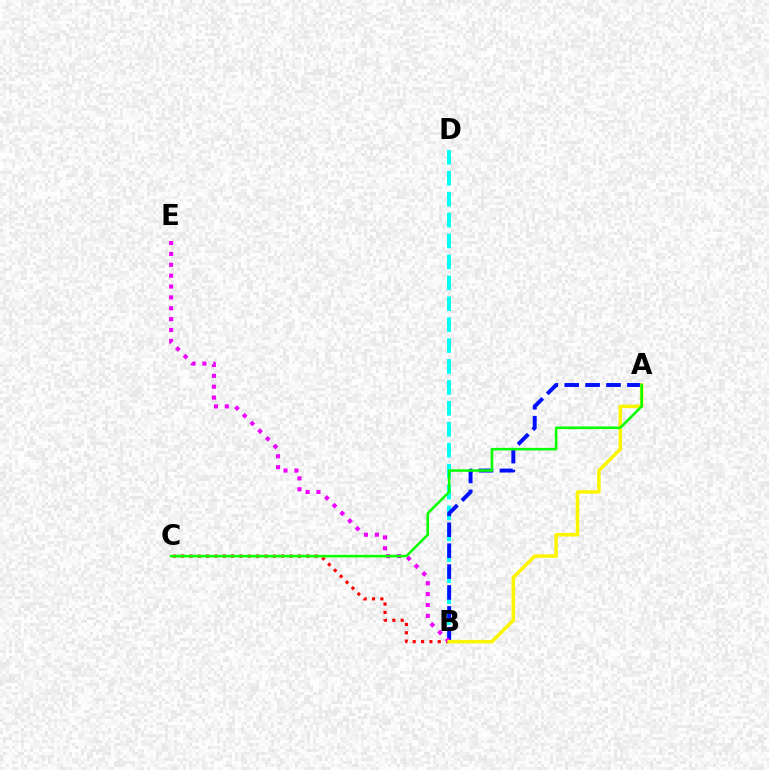{('B', 'D'): [{'color': '#00fff6', 'line_style': 'dashed', 'thickness': 2.84}], ('A', 'B'): [{'color': '#0010ff', 'line_style': 'dashed', 'thickness': 2.84}, {'color': '#fcf500', 'line_style': 'solid', 'thickness': 2.54}], ('B', 'C'): [{'color': '#ff0000', 'line_style': 'dotted', 'thickness': 2.27}], ('B', 'E'): [{'color': '#ee00ff', 'line_style': 'dotted', 'thickness': 2.95}], ('A', 'C'): [{'color': '#08ff00', 'line_style': 'solid', 'thickness': 1.84}]}